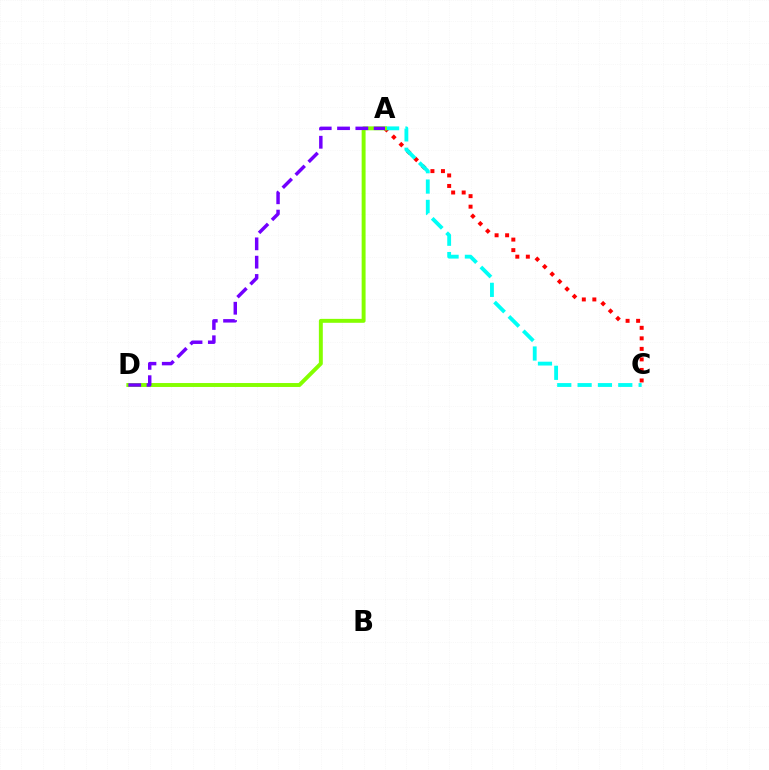{('A', 'C'): [{'color': '#ff0000', 'line_style': 'dotted', 'thickness': 2.86}, {'color': '#00fff6', 'line_style': 'dashed', 'thickness': 2.76}], ('A', 'D'): [{'color': '#84ff00', 'line_style': 'solid', 'thickness': 2.83}, {'color': '#7200ff', 'line_style': 'dashed', 'thickness': 2.49}]}